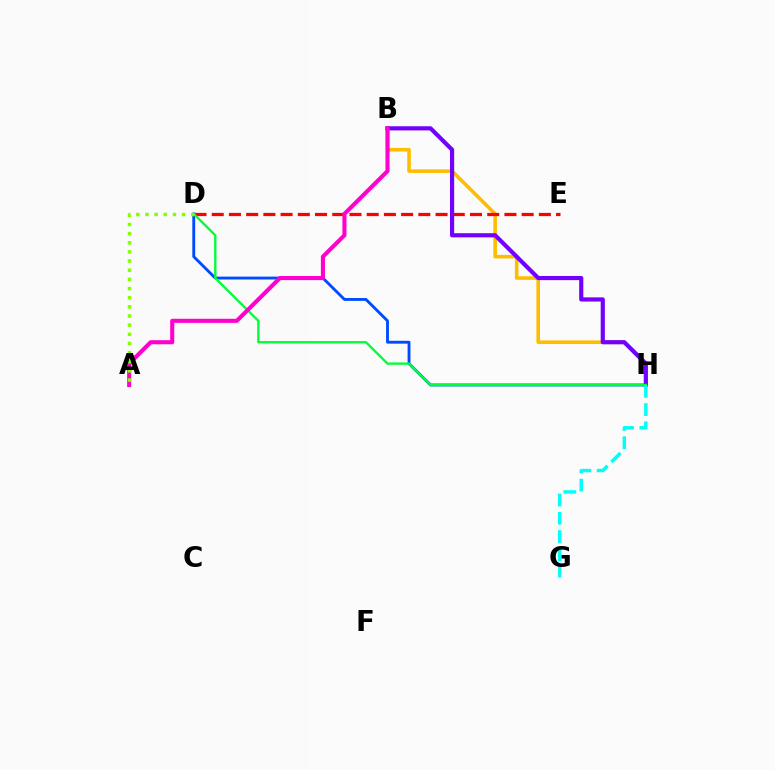{('D', 'H'): [{'color': '#004bff', 'line_style': 'solid', 'thickness': 2.06}, {'color': '#00ff39', 'line_style': 'solid', 'thickness': 1.7}], ('B', 'H'): [{'color': '#ffbd00', 'line_style': 'solid', 'thickness': 2.59}, {'color': '#7200ff', 'line_style': 'solid', 'thickness': 3.0}], ('D', 'E'): [{'color': '#ff0000', 'line_style': 'dashed', 'thickness': 2.34}], ('A', 'B'): [{'color': '#ff00cf', 'line_style': 'solid', 'thickness': 2.95}], ('A', 'D'): [{'color': '#84ff00', 'line_style': 'dotted', 'thickness': 2.49}], ('G', 'H'): [{'color': '#00fff6', 'line_style': 'dashed', 'thickness': 2.48}]}